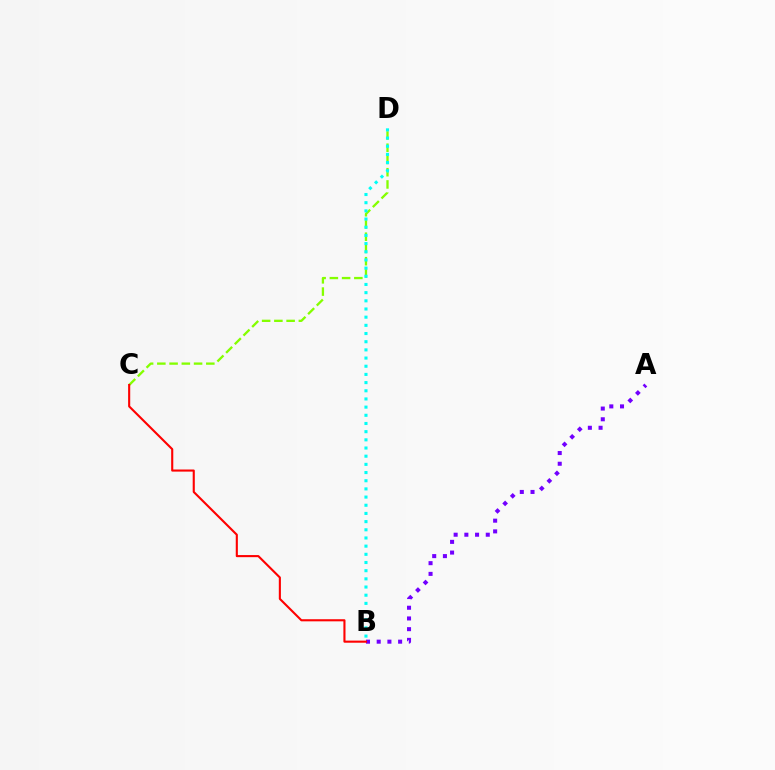{('C', 'D'): [{'color': '#84ff00', 'line_style': 'dashed', 'thickness': 1.66}], ('A', 'B'): [{'color': '#7200ff', 'line_style': 'dotted', 'thickness': 2.91}], ('B', 'C'): [{'color': '#ff0000', 'line_style': 'solid', 'thickness': 1.52}], ('B', 'D'): [{'color': '#00fff6', 'line_style': 'dotted', 'thickness': 2.22}]}